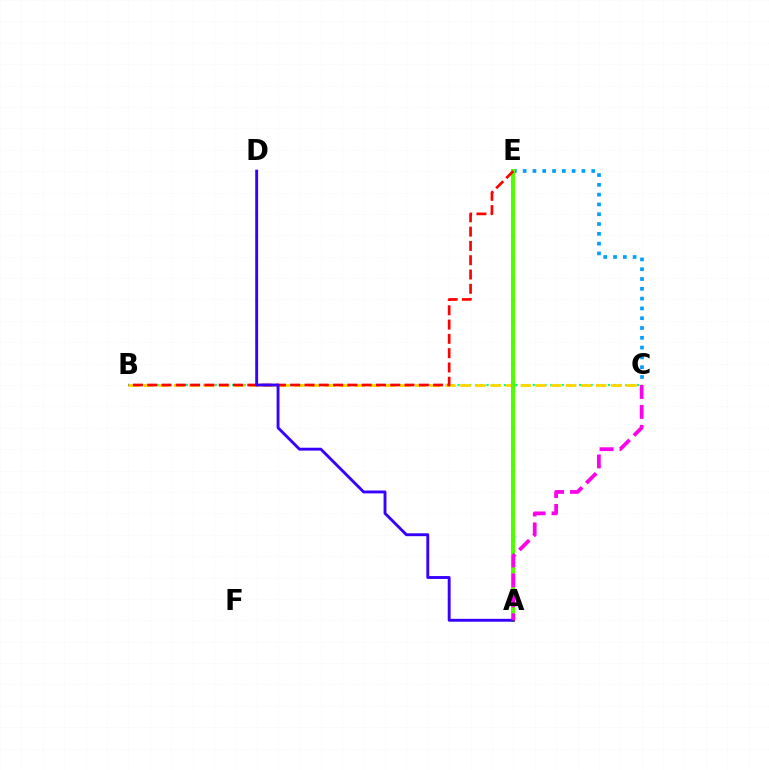{('C', 'E'): [{'color': '#009eff', 'line_style': 'dotted', 'thickness': 2.66}], ('B', 'C'): [{'color': '#00ff86', 'line_style': 'dotted', 'thickness': 1.57}, {'color': '#ffd500', 'line_style': 'dashed', 'thickness': 2.05}], ('A', 'E'): [{'color': '#4fff00', 'line_style': 'solid', 'thickness': 2.92}], ('B', 'E'): [{'color': '#ff0000', 'line_style': 'dashed', 'thickness': 1.94}], ('A', 'D'): [{'color': '#3700ff', 'line_style': 'solid', 'thickness': 2.08}], ('A', 'C'): [{'color': '#ff00ed', 'line_style': 'dashed', 'thickness': 2.71}]}